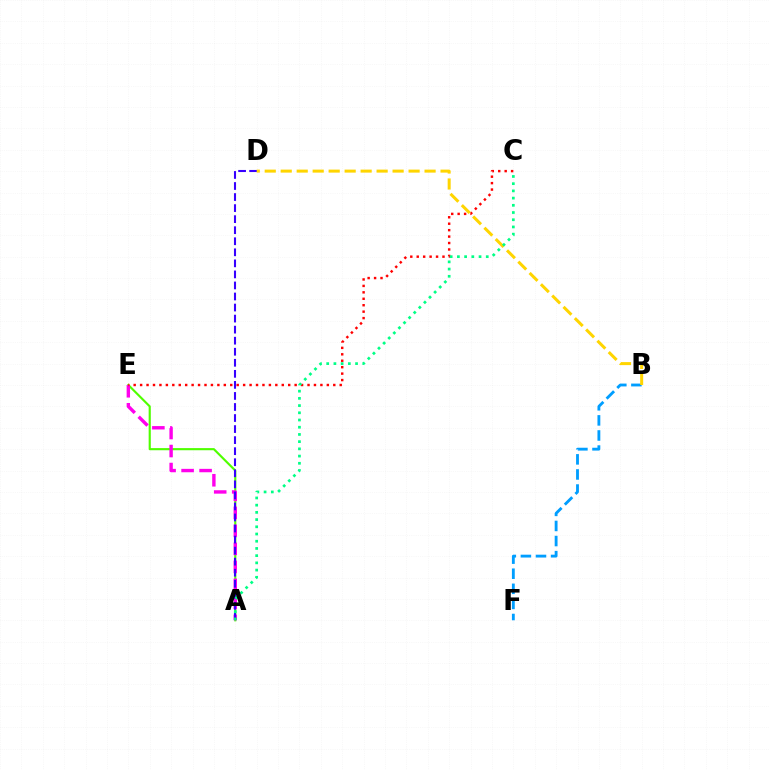{('B', 'F'): [{'color': '#009eff', 'line_style': 'dashed', 'thickness': 2.05}], ('A', 'E'): [{'color': '#4fff00', 'line_style': 'solid', 'thickness': 1.54}, {'color': '#ff00ed', 'line_style': 'dashed', 'thickness': 2.45}], ('C', 'E'): [{'color': '#ff0000', 'line_style': 'dotted', 'thickness': 1.75}], ('A', 'D'): [{'color': '#3700ff', 'line_style': 'dashed', 'thickness': 1.5}], ('B', 'D'): [{'color': '#ffd500', 'line_style': 'dashed', 'thickness': 2.17}], ('A', 'C'): [{'color': '#00ff86', 'line_style': 'dotted', 'thickness': 1.96}]}